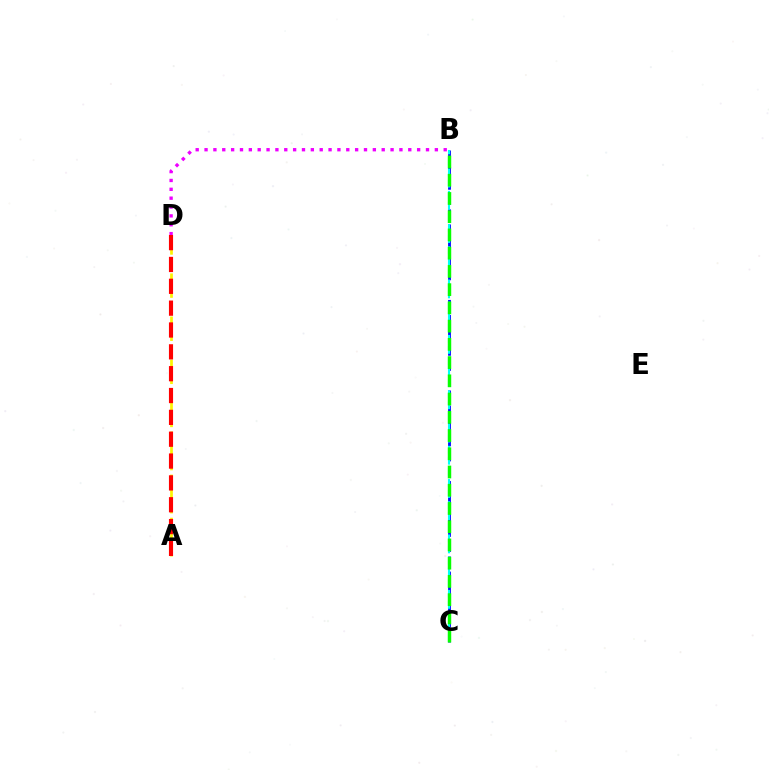{('A', 'D'): [{'color': '#fcf500', 'line_style': 'dashed', 'thickness': 1.95}, {'color': '#ff0000', 'line_style': 'dashed', 'thickness': 2.97}], ('B', 'C'): [{'color': '#0010ff', 'line_style': 'dashed', 'thickness': 2.05}, {'color': '#00fff6', 'line_style': 'dashed', 'thickness': 1.51}, {'color': '#08ff00', 'line_style': 'dashed', 'thickness': 2.48}], ('B', 'D'): [{'color': '#ee00ff', 'line_style': 'dotted', 'thickness': 2.41}]}